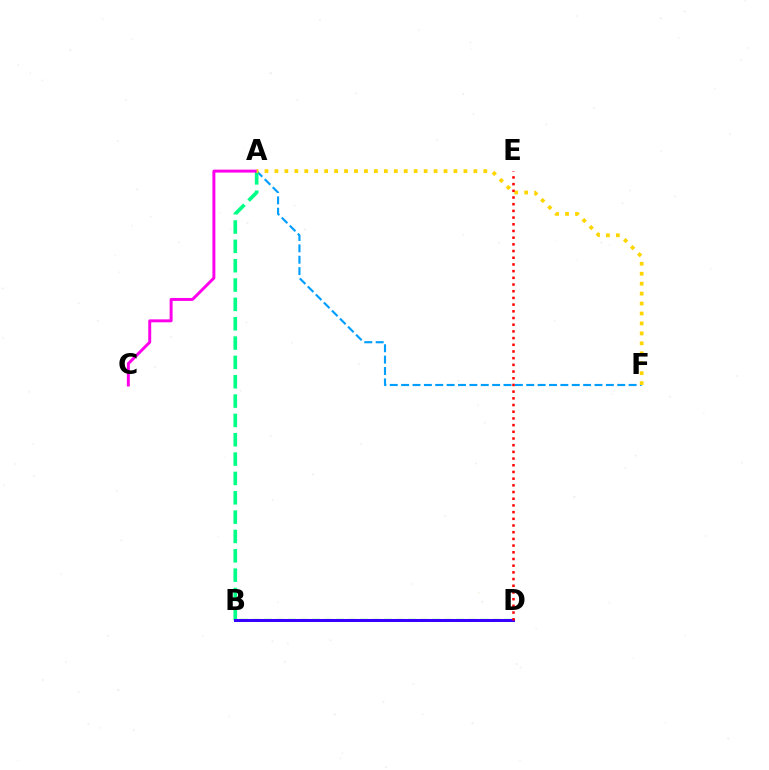{('B', 'D'): [{'color': '#4fff00', 'line_style': 'dashed', 'thickness': 1.64}, {'color': '#3700ff', 'line_style': 'solid', 'thickness': 2.16}], ('A', 'F'): [{'color': '#009eff', 'line_style': 'dashed', 'thickness': 1.55}, {'color': '#ffd500', 'line_style': 'dotted', 'thickness': 2.7}], ('A', 'B'): [{'color': '#00ff86', 'line_style': 'dashed', 'thickness': 2.63}], ('A', 'C'): [{'color': '#ff00ed', 'line_style': 'solid', 'thickness': 2.13}], ('D', 'E'): [{'color': '#ff0000', 'line_style': 'dotted', 'thickness': 1.82}]}